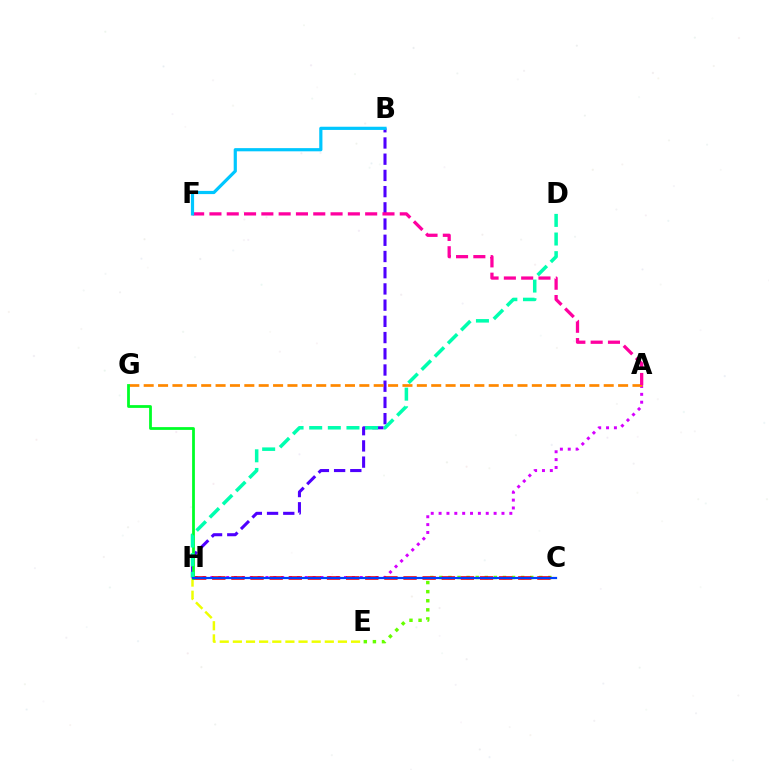{('B', 'H'): [{'color': '#4f00ff', 'line_style': 'dashed', 'thickness': 2.2}], ('E', 'H'): [{'color': '#eeff00', 'line_style': 'dashed', 'thickness': 1.78}], ('A', 'H'): [{'color': '#d600ff', 'line_style': 'dotted', 'thickness': 2.14}], ('C', 'E'): [{'color': '#66ff00', 'line_style': 'dotted', 'thickness': 2.47}], ('A', 'G'): [{'color': '#ff8800', 'line_style': 'dashed', 'thickness': 1.95}], ('C', 'H'): [{'color': '#ff0000', 'line_style': 'dashed', 'thickness': 2.6}, {'color': '#003fff', 'line_style': 'solid', 'thickness': 1.6}], ('A', 'F'): [{'color': '#ff00a0', 'line_style': 'dashed', 'thickness': 2.35}], ('G', 'H'): [{'color': '#00ff27', 'line_style': 'solid', 'thickness': 2.0}], ('D', 'H'): [{'color': '#00ffaf', 'line_style': 'dashed', 'thickness': 2.53}], ('B', 'F'): [{'color': '#00c7ff', 'line_style': 'solid', 'thickness': 2.3}]}